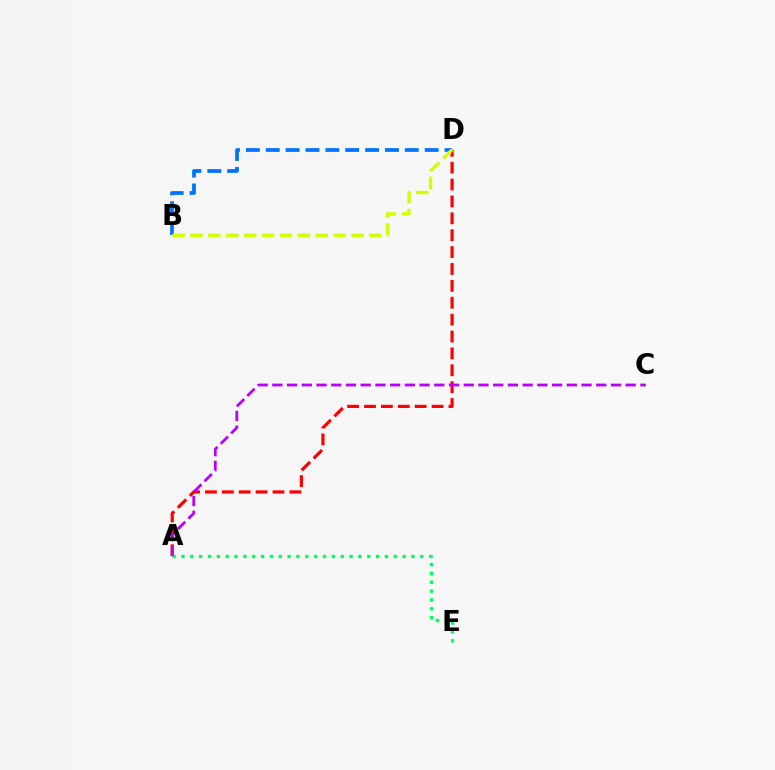{('A', 'D'): [{'color': '#ff0000', 'line_style': 'dashed', 'thickness': 2.29}], ('B', 'D'): [{'color': '#0074ff', 'line_style': 'dashed', 'thickness': 2.7}, {'color': '#d1ff00', 'line_style': 'dashed', 'thickness': 2.43}], ('A', 'E'): [{'color': '#00ff5c', 'line_style': 'dotted', 'thickness': 2.4}], ('A', 'C'): [{'color': '#b900ff', 'line_style': 'dashed', 'thickness': 2.0}]}